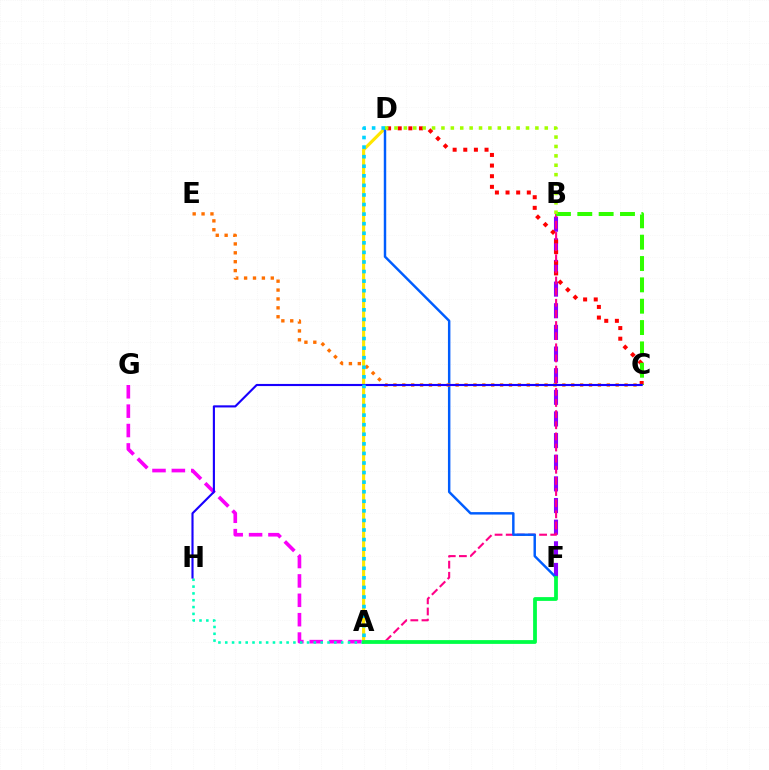{('B', 'F'): [{'color': '#8a00ff', 'line_style': 'dashed', 'thickness': 2.94}], ('C', 'D'): [{'color': '#ff0000', 'line_style': 'dotted', 'thickness': 2.89}], ('A', 'B'): [{'color': '#ff0088', 'line_style': 'dashed', 'thickness': 1.51}], ('A', 'D'): [{'color': '#ffe600', 'line_style': 'solid', 'thickness': 2.26}, {'color': '#00d3ff', 'line_style': 'dotted', 'thickness': 2.6}], ('A', 'G'): [{'color': '#fa00f9', 'line_style': 'dashed', 'thickness': 2.63}], ('B', 'C'): [{'color': '#31ff00', 'line_style': 'dashed', 'thickness': 2.9}], ('A', 'H'): [{'color': '#00ffbb', 'line_style': 'dotted', 'thickness': 1.85}], ('D', 'F'): [{'color': '#005dff', 'line_style': 'solid', 'thickness': 1.77}], ('A', 'F'): [{'color': '#00ff45', 'line_style': 'solid', 'thickness': 2.72}], ('C', 'E'): [{'color': '#ff7000', 'line_style': 'dotted', 'thickness': 2.42}], ('C', 'H'): [{'color': '#1900ff', 'line_style': 'solid', 'thickness': 1.53}], ('B', 'D'): [{'color': '#a2ff00', 'line_style': 'dotted', 'thickness': 2.55}]}